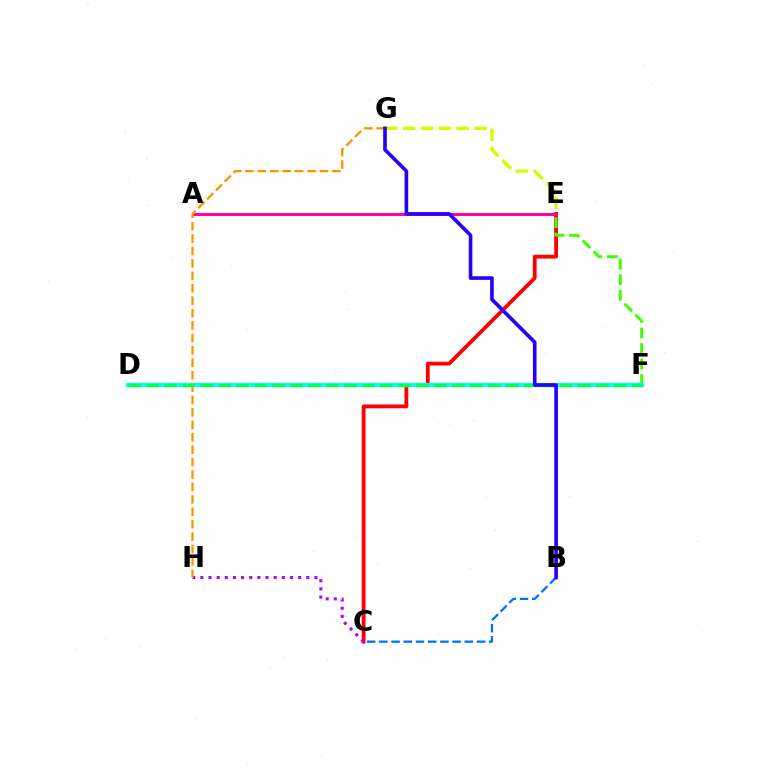{('C', 'E'): [{'color': '#ff0000', 'line_style': 'solid', 'thickness': 2.73}], ('A', 'E'): [{'color': '#ff00ac', 'line_style': 'solid', 'thickness': 2.13}], ('E', 'F'): [{'color': '#3dff00', 'line_style': 'dashed', 'thickness': 2.11}], ('D', 'F'): [{'color': '#00fff6', 'line_style': 'solid', 'thickness': 2.96}, {'color': '#00ff5c', 'line_style': 'dashed', 'thickness': 2.44}], ('B', 'C'): [{'color': '#0074ff', 'line_style': 'dashed', 'thickness': 1.66}], ('C', 'H'): [{'color': '#b900ff', 'line_style': 'dotted', 'thickness': 2.21}], ('G', 'H'): [{'color': '#ff9400', 'line_style': 'dashed', 'thickness': 1.69}], ('E', 'G'): [{'color': '#d1ff00', 'line_style': 'dashed', 'thickness': 2.43}], ('B', 'G'): [{'color': '#2500ff', 'line_style': 'solid', 'thickness': 2.62}]}